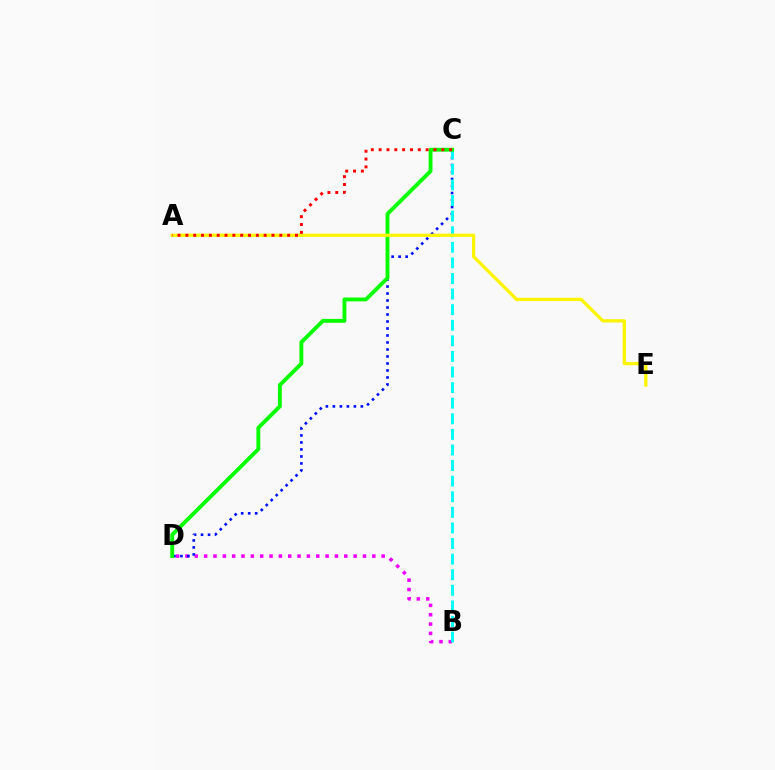{('B', 'D'): [{'color': '#ee00ff', 'line_style': 'dotted', 'thickness': 2.54}], ('C', 'D'): [{'color': '#0010ff', 'line_style': 'dotted', 'thickness': 1.9}, {'color': '#08ff00', 'line_style': 'solid', 'thickness': 2.79}], ('B', 'C'): [{'color': '#00fff6', 'line_style': 'dashed', 'thickness': 2.12}], ('A', 'E'): [{'color': '#fcf500', 'line_style': 'solid', 'thickness': 2.35}], ('A', 'C'): [{'color': '#ff0000', 'line_style': 'dotted', 'thickness': 2.13}]}